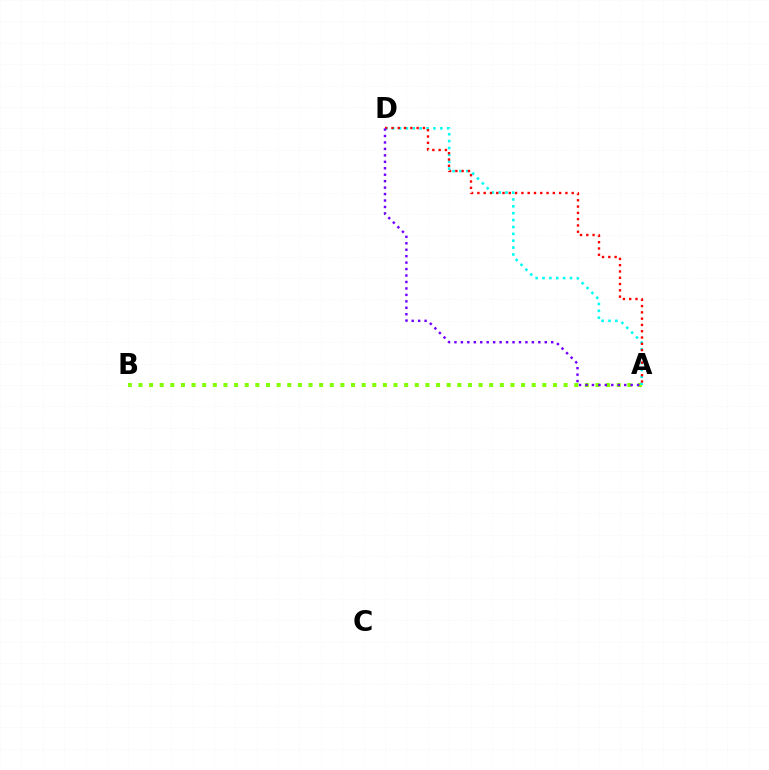{('A', 'B'): [{'color': '#84ff00', 'line_style': 'dotted', 'thickness': 2.89}], ('A', 'D'): [{'color': '#00fff6', 'line_style': 'dotted', 'thickness': 1.87}, {'color': '#ff0000', 'line_style': 'dotted', 'thickness': 1.71}, {'color': '#7200ff', 'line_style': 'dotted', 'thickness': 1.75}]}